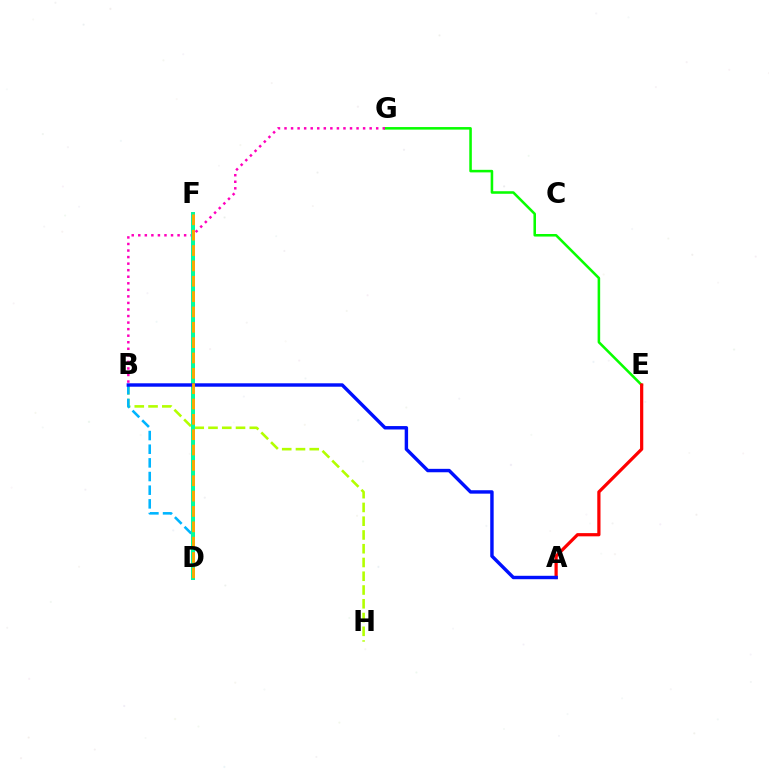{('D', 'F'): [{'color': '#9b00ff', 'line_style': 'solid', 'thickness': 2.61}, {'color': '#00ff9d', 'line_style': 'solid', 'thickness': 2.83}, {'color': '#ffa500', 'line_style': 'dashed', 'thickness': 2.08}], ('E', 'G'): [{'color': '#08ff00', 'line_style': 'solid', 'thickness': 1.84}], ('B', 'G'): [{'color': '#ff00bd', 'line_style': 'dotted', 'thickness': 1.78}], ('A', 'E'): [{'color': '#ff0000', 'line_style': 'solid', 'thickness': 2.31}], ('B', 'H'): [{'color': '#b3ff00', 'line_style': 'dashed', 'thickness': 1.87}], ('B', 'D'): [{'color': '#00b5ff', 'line_style': 'dashed', 'thickness': 1.86}], ('A', 'B'): [{'color': '#0010ff', 'line_style': 'solid', 'thickness': 2.46}]}